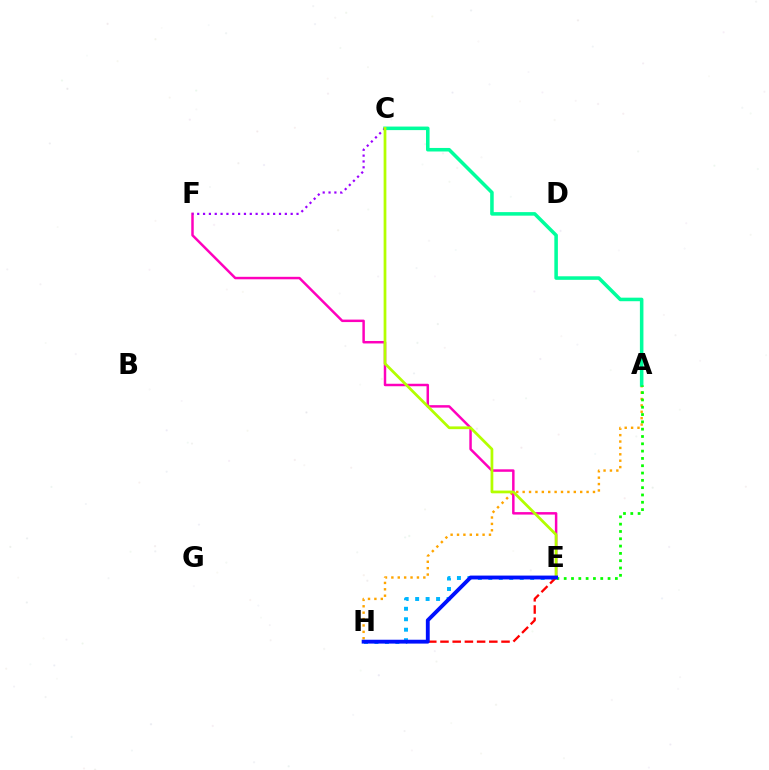{('A', 'H'): [{'color': '#ffa500', 'line_style': 'dotted', 'thickness': 1.74}], ('E', 'F'): [{'color': '#ff00bd', 'line_style': 'solid', 'thickness': 1.78}], ('A', 'C'): [{'color': '#00ff9d', 'line_style': 'solid', 'thickness': 2.55}], ('C', 'F'): [{'color': '#9b00ff', 'line_style': 'dotted', 'thickness': 1.59}], ('E', 'H'): [{'color': '#00b5ff', 'line_style': 'dotted', 'thickness': 2.84}, {'color': '#ff0000', 'line_style': 'dashed', 'thickness': 1.66}, {'color': '#0010ff', 'line_style': 'solid', 'thickness': 2.77}], ('C', 'E'): [{'color': '#b3ff00', 'line_style': 'solid', 'thickness': 1.98}], ('A', 'E'): [{'color': '#08ff00', 'line_style': 'dotted', 'thickness': 1.99}]}